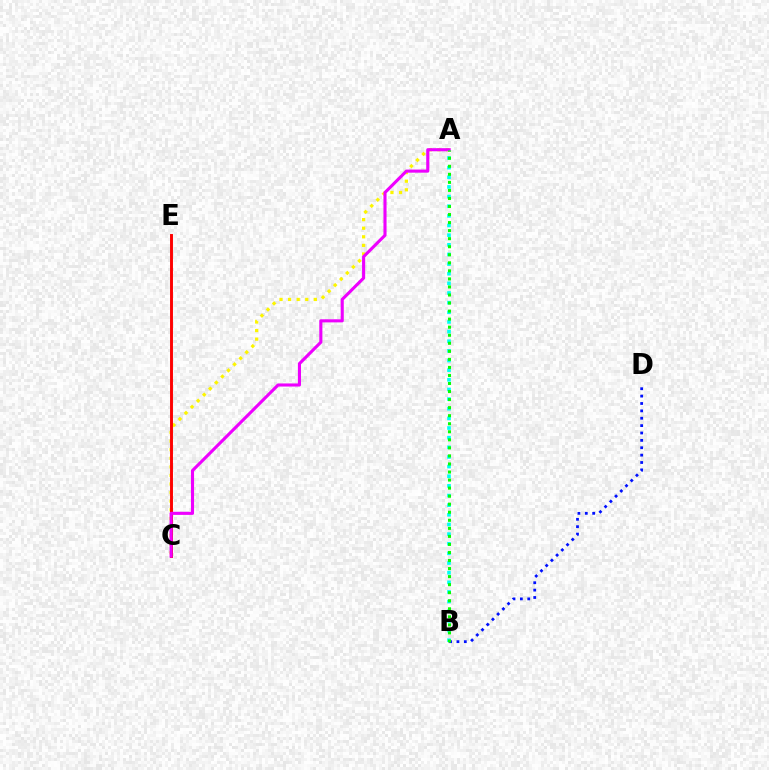{('A', 'C'): [{'color': '#fcf500', 'line_style': 'dotted', 'thickness': 2.33}, {'color': '#ee00ff', 'line_style': 'solid', 'thickness': 2.23}], ('C', 'E'): [{'color': '#ff0000', 'line_style': 'solid', 'thickness': 2.1}], ('B', 'D'): [{'color': '#0010ff', 'line_style': 'dotted', 'thickness': 2.0}], ('A', 'B'): [{'color': '#00fff6', 'line_style': 'dotted', 'thickness': 2.62}, {'color': '#08ff00', 'line_style': 'dotted', 'thickness': 2.19}]}